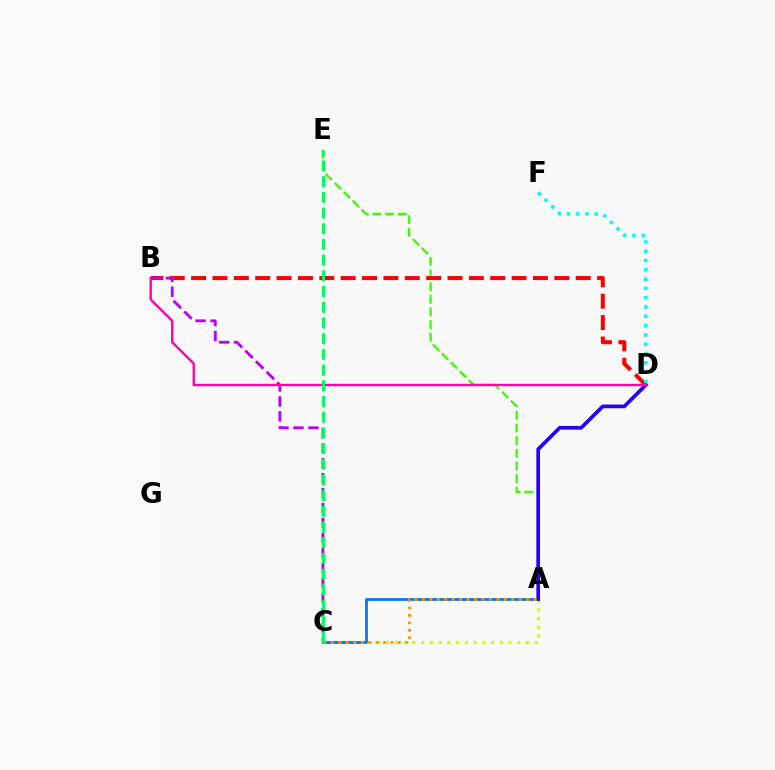{('A', 'C'): [{'color': '#d1ff00', 'line_style': 'dotted', 'thickness': 2.37}, {'color': '#0074ff', 'line_style': 'solid', 'thickness': 1.98}, {'color': '#ff9400', 'line_style': 'dotted', 'thickness': 2.02}], ('A', 'E'): [{'color': '#3dff00', 'line_style': 'dashed', 'thickness': 1.72}], ('B', 'D'): [{'color': '#ff0000', 'line_style': 'dashed', 'thickness': 2.9}, {'color': '#ff00ac', 'line_style': 'solid', 'thickness': 1.71}], ('A', 'D'): [{'color': '#2500ff', 'line_style': 'solid', 'thickness': 2.66}], ('D', 'F'): [{'color': '#00fff6', 'line_style': 'dotted', 'thickness': 2.53}], ('B', 'C'): [{'color': '#b900ff', 'line_style': 'dashed', 'thickness': 2.03}], ('C', 'E'): [{'color': '#00ff5c', 'line_style': 'dashed', 'thickness': 2.13}]}